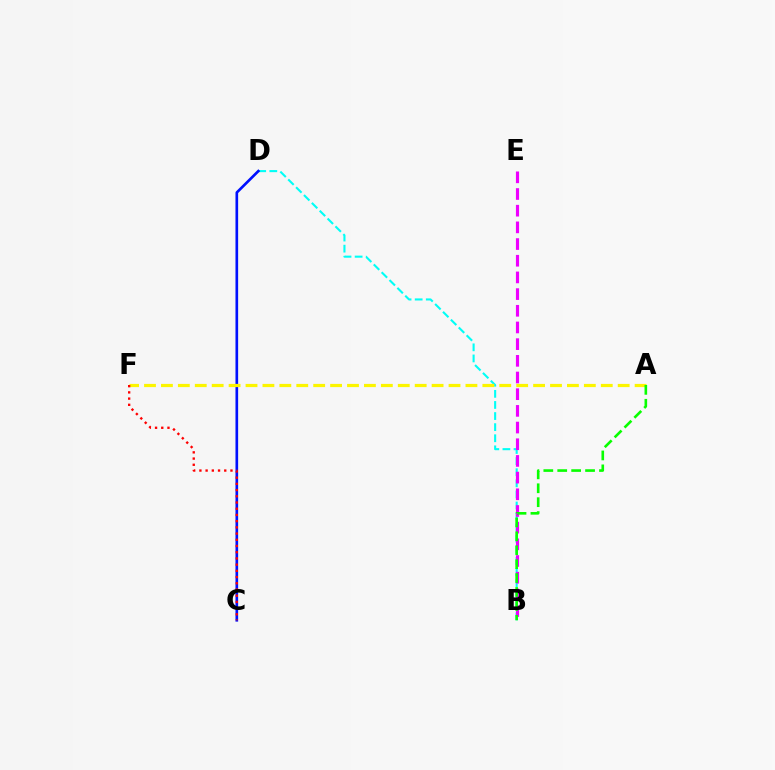{('B', 'D'): [{'color': '#00fff6', 'line_style': 'dashed', 'thickness': 1.51}], ('C', 'D'): [{'color': '#0010ff', 'line_style': 'solid', 'thickness': 1.92}], ('B', 'E'): [{'color': '#ee00ff', 'line_style': 'dashed', 'thickness': 2.27}], ('A', 'F'): [{'color': '#fcf500', 'line_style': 'dashed', 'thickness': 2.3}], ('C', 'F'): [{'color': '#ff0000', 'line_style': 'dotted', 'thickness': 1.69}], ('A', 'B'): [{'color': '#08ff00', 'line_style': 'dashed', 'thickness': 1.89}]}